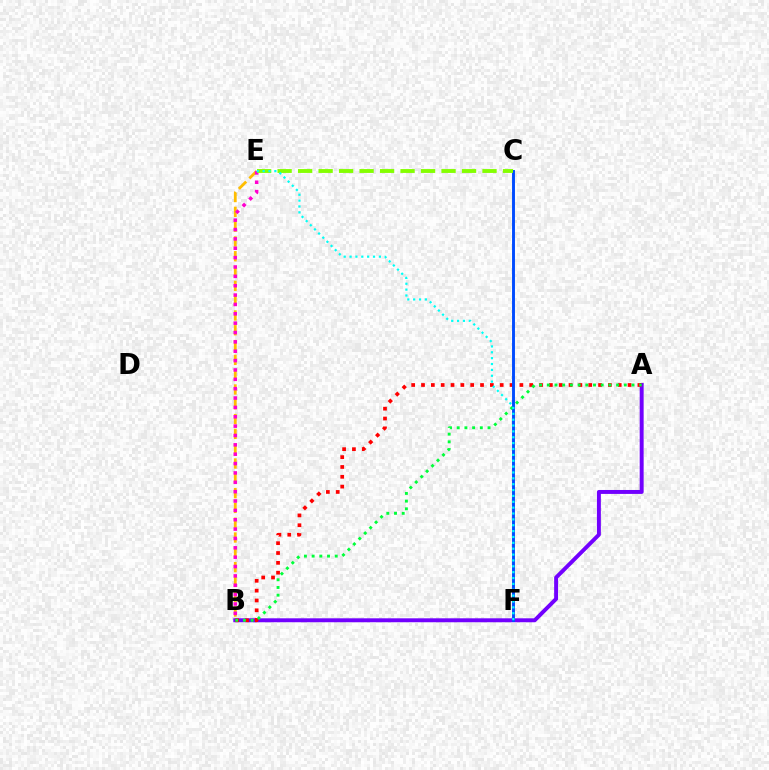{('B', 'E'): [{'color': '#ffbd00', 'line_style': 'dashed', 'thickness': 2.01}, {'color': '#ff00cf', 'line_style': 'dotted', 'thickness': 2.54}], ('A', 'B'): [{'color': '#7200ff', 'line_style': 'solid', 'thickness': 2.84}, {'color': '#ff0000', 'line_style': 'dotted', 'thickness': 2.67}, {'color': '#00ff39', 'line_style': 'dotted', 'thickness': 2.09}], ('C', 'F'): [{'color': '#004bff', 'line_style': 'solid', 'thickness': 2.1}], ('C', 'E'): [{'color': '#84ff00', 'line_style': 'dashed', 'thickness': 2.78}], ('E', 'F'): [{'color': '#00fff6', 'line_style': 'dotted', 'thickness': 1.59}]}